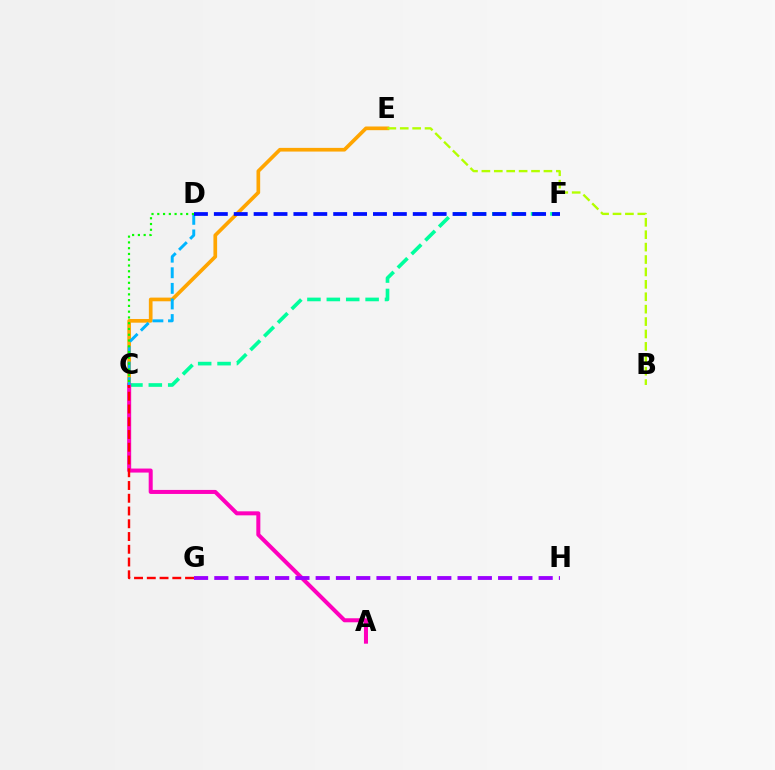{('C', 'E'): [{'color': '#ffa500', 'line_style': 'solid', 'thickness': 2.65}], ('C', 'F'): [{'color': '#00ff9d', 'line_style': 'dashed', 'thickness': 2.63}], ('A', 'C'): [{'color': '#ff00bd', 'line_style': 'solid', 'thickness': 2.9}], ('C', 'G'): [{'color': '#ff0000', 'line_style': 'dashed', 'thickness': 1.73}], ('C', 'D'): [{'color': '#00b5ff', 'line_style': 'dashed', 'thickness': 2.12}, {'color': '#08ff00', 'line_style': 'dotted', 'thickness': 1.57}], ('G', 'H'): [{'color': '#9b00ff', 'line_style': 'dashed', 'thickness': 2.75}], ('B', 'E'): [{'color': '#b3ff00', 'line_style': 'dashed', 'thickness': 1.69}], ('D', 'F'): [{'color': '#0010ff', 'line_style': 'dashed', 'thickness': 2.7}]}